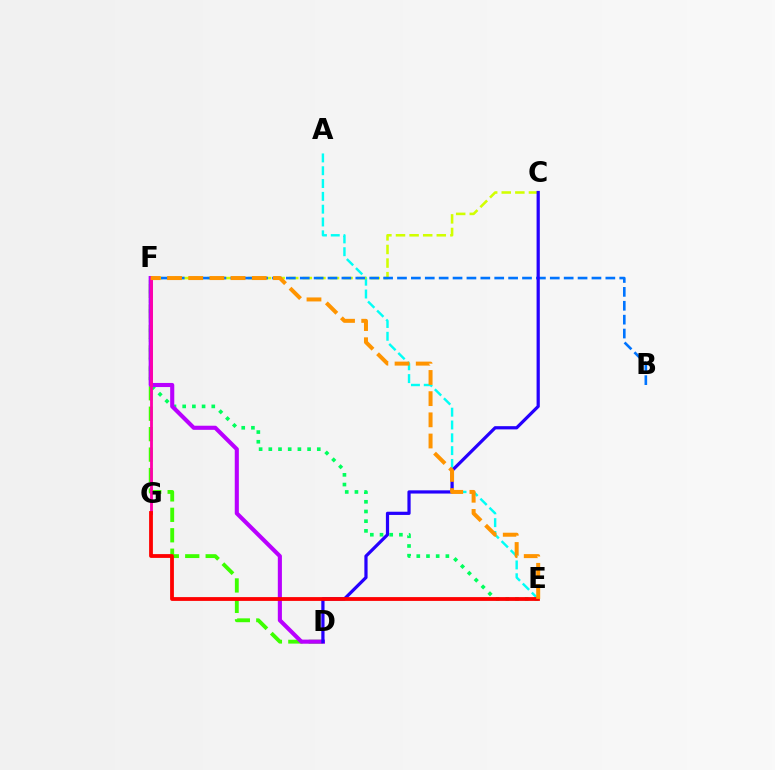{('D', 'F'): [{'color': '#3dff00', 'line_style': 'dashed', 'thickness': 2.78}, {'color': '#b900ff', 'line_style': 'solid', 'thickness': 2.95}], ('A', 'E'): [{'color': '#00fff6', 'line_style': 'dashed', 'thickness': 1.74}], ('E', 'F'): [{'color': '#00ff5c', 'line_style': 'dotted', 'thickness': 2.63}, {'color': '#ff9400', 'line_style': 'dashed', 'thickness': 2.88}], ('C', 'F'): [{'color': '#d1ff00', 'line_style': 'dashed', 'thickness': 1.85}], ('B', 'F'): [{'color': '#0074ff', 'line_style': 'dashed', 'thickness': 1.89}], ('C', 'D'): [{'color': '#2500ff', 'line_style': 'solid', 'thickness': 2.32}], ('F', 'G'): [{'color': '#ff00ac', 'line_style': 'solid', 'thickness': 2.03}], ('E', 'G'): [{'color': '#ff0000', 'line_style': 'solid', 'thickness': 2.74}]}